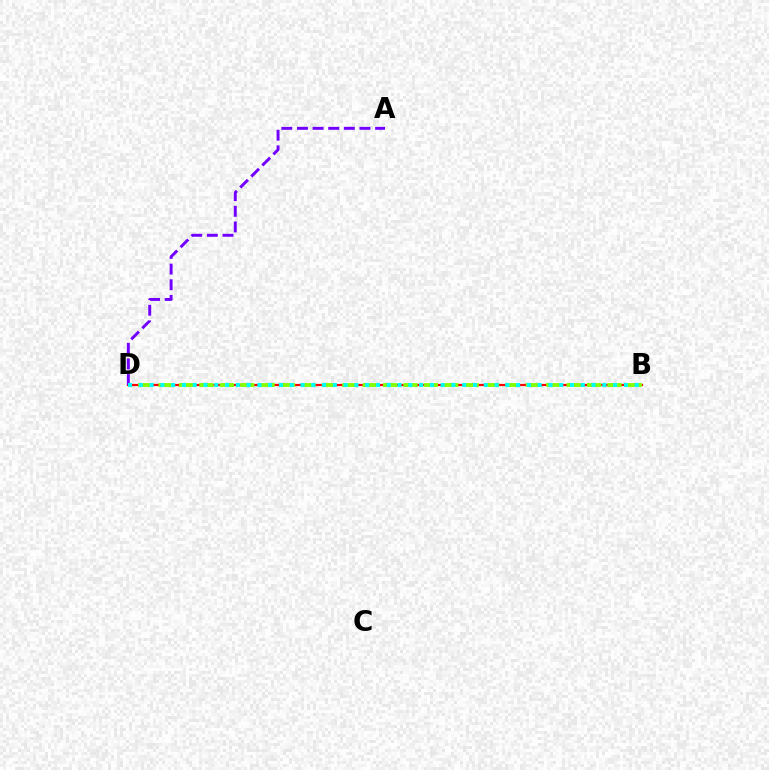{('B', 'D'): [{'color': '#ff0000', 'line_style': 'solid', 'thickness': 1.56}, {'color': '#84ff00', 'line_style': 'dashed', 'thickness': 2.77}, {'color': '#00fff6', 'line_style': 'dotted', 'thickness': 2.93}], ('A', 'D'): [{'color': '#7200ff', 'line_style': 'dashed', 'thickness': 2.12}]}